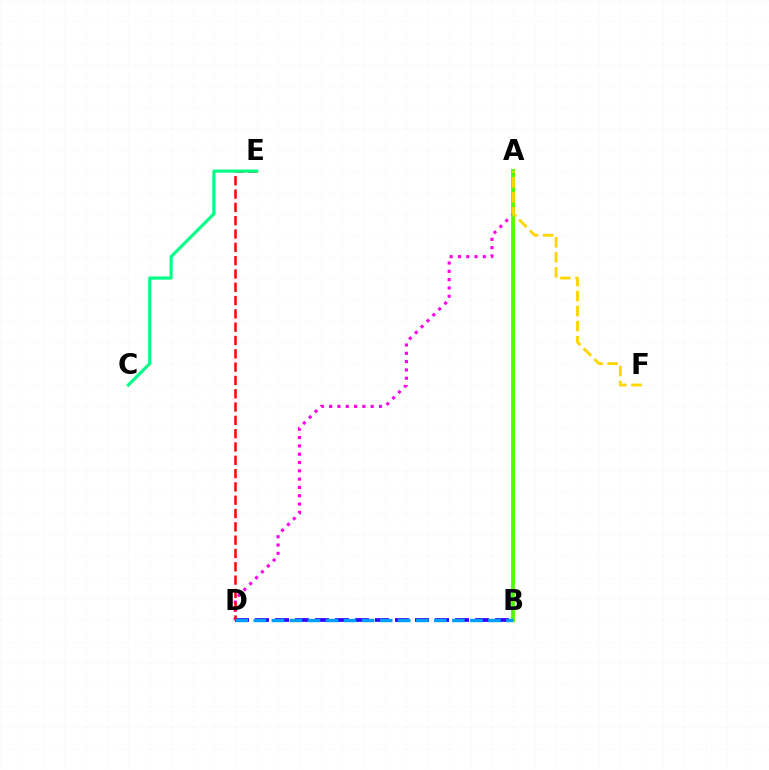{('A', 'D'): [{'color': '#ff00ed', 'line_style': 'dotted', 'thickness': 2.26}], ('B', 'D'): [{'color': '#3700ff', 'line_style': 'dashed', 'thickness': 2.72}, {'color': '#009eff', 'line_style': 'dashed', 'thickness': 2.45}], ('D', 'E'): [{'color': '#ff0000', 'line_style': 'dashed', 'thickness': 1.81}], ('A', 'B'): [{'color': '#4fff00', 'line_style': 'solid', 'thickness': 2.78}], ('A', 'F'): [{'color': '#ffd500', 'line_style': 'dashed', 'thickness': 2.04}], ('C', 'E'): [{'color': '#00ff86', 'line_style': 'solid', 'thickness': 2.27}]}